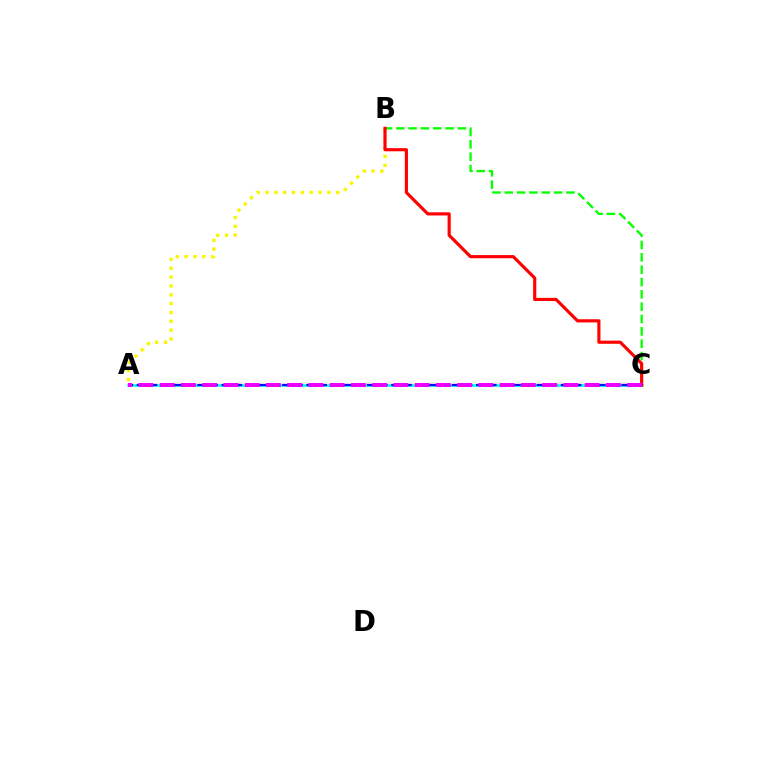{('A', 'C'): [{'color': '#00fff6', 'line_style': 'solid', 'thickness': 1.88}, {'color': '#0010ff', 'line_style': 'dashed', 'thickness': 1.65}, {'color': '#ee00ff', 'line_style': 'dashed', 'thickness': 2.89}], ('A', 'B'): [{'color': '#fcf500', 'line_style': 'dotted', 'thickness': 2.4}], ('B', 'C'): [{'color': '#08ff00', 'line_style': 'dashed', 'thickness': 1.68}, {'color': '#ff0000', 'line_style': 'solid', 'thickness': 2.27}]}